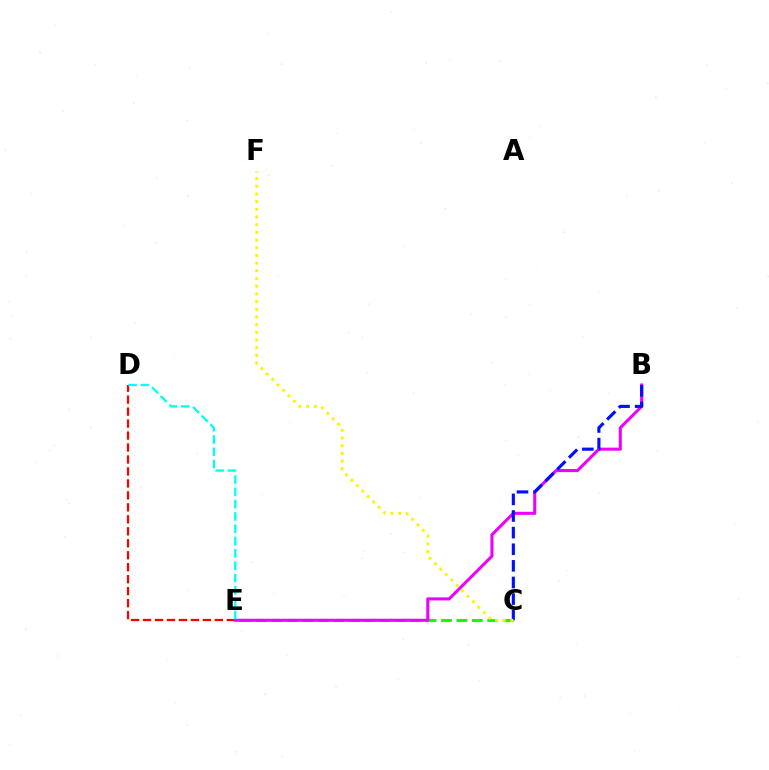{('D', 'E'): [{'color': '#ff0000', 'line_style': 'dashed', 'thickness': 1.63}, {'color': '#00fff6', 'line_style': 'dashed', 'thickness': 1.67}], ('C', 'E'): [{'color': '#08ff00', 'line_style': 'dashed', 'thickness': 2.09}], ('B', 'E'): [{'color': '#ee00ff', 'line_style': 'solid', 'thickness': 2.21}], ('B', 'C'): [{'color': '#0010ff', 'line_style': 'dashed', 'thickness': 2.26}], ('C', 'F'): [{'color': '#fcf500', 'line_style': 'dotted', 'thickness': 2.09}]}